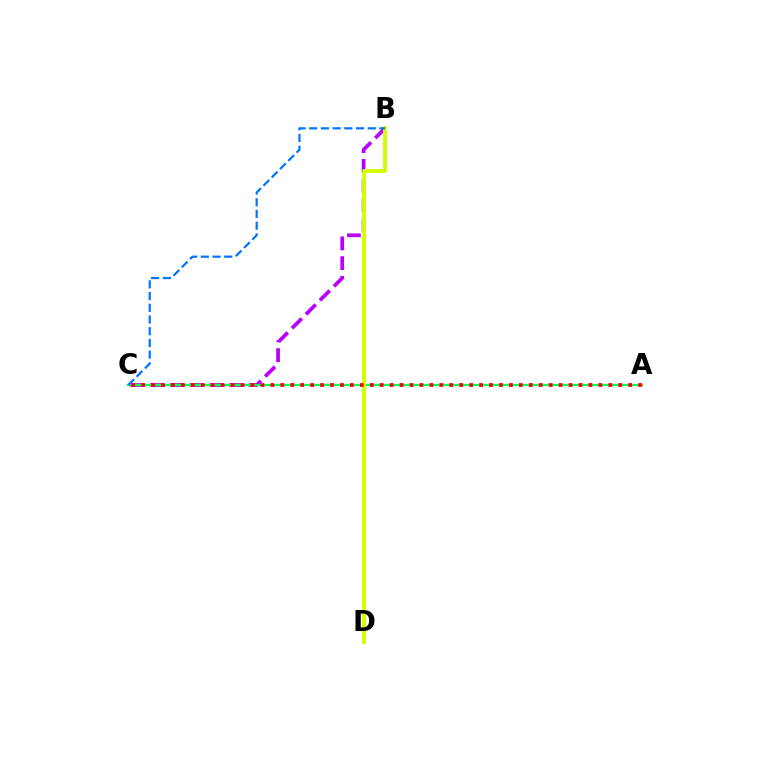{('B', 'C'): [{'color': '#b900ff', 'line_style': 'dashed', 'thickness': 2.69}, {'color': '#0074ff', 'line_style': 'dashed', 'thickness': 1.59}], ('A', 'C'): [{'color': '#00ff5c', 'line_style': 'solid', 'thickness': 1.64}, {'color': '#ff0000', 'line_style': 'dotted', 'thickness': 2.7}], ('B', 'D'): [{'color': '#d1ff00', 'line_style': 'solid', 'thickness': 2.79}]}